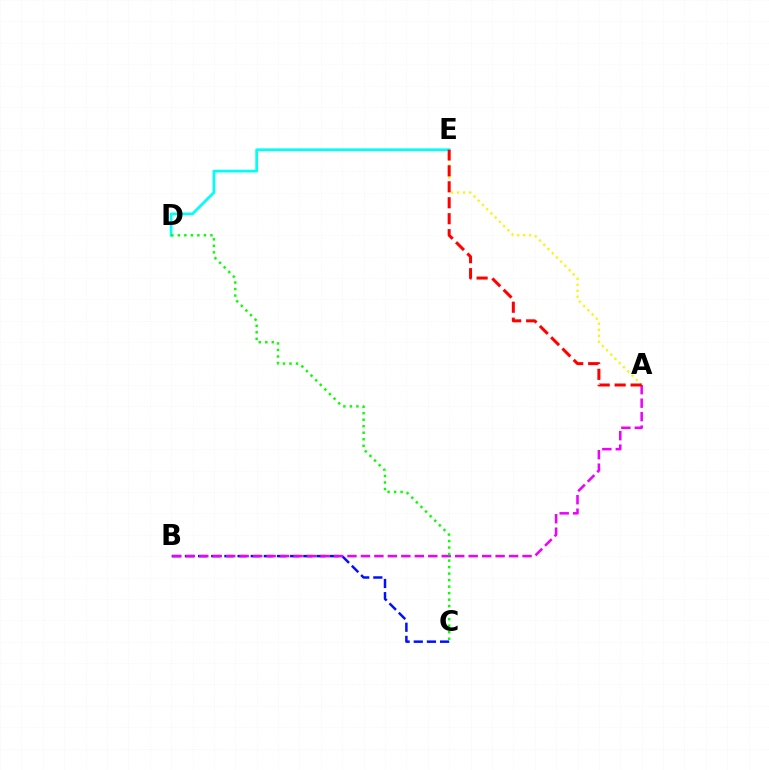{('D', 'E'): [{'color': '#00fff6', 'line_style': 'solid', 'thickness': 1.95}], ('B', 'C'): [{'color': '#0010ff', 'line_style': 'dashed', 'thickness': 1.79}], ('A', 'E'): [{'color': '#fcf500', 'line_style': 'dotted', 'thickness': 1.63}, {'color': '#ff0000', 'line_style': 'dashed', 'thickness': 2.17}], ('A', 'B'): [{'color': '#ee00ff', 'line_style': 'dashed', 'thickness': 1.83}], ('C', 'D'): [{'color': '#08ff00', 'line_style': 'dotted', 'thickness': 1.77}]}